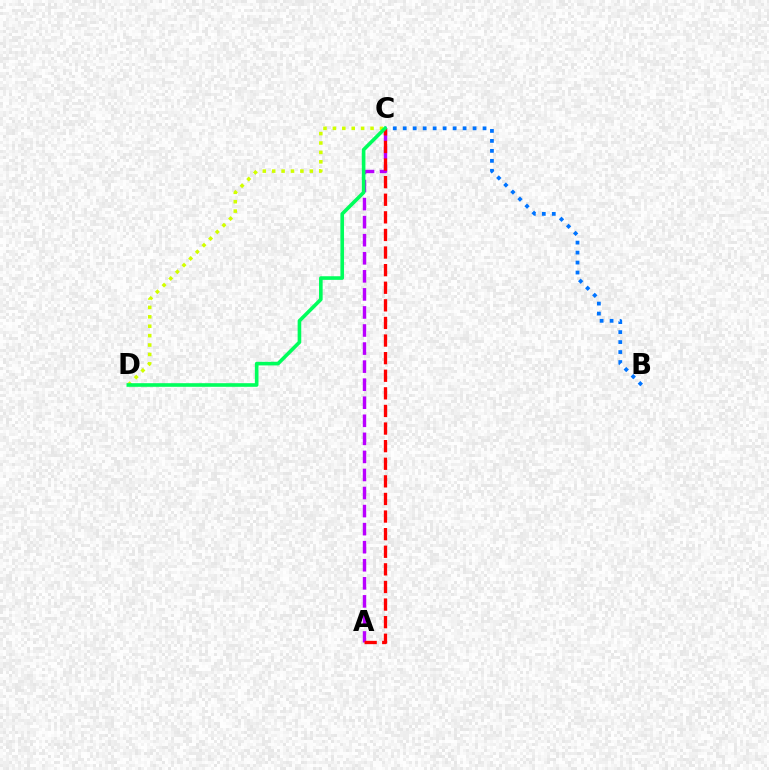{('A', 'C'): [{'color': '#b900ff', 'line_style': 'dashed', 'thickness': 2.45}, {'color': '#ff0000', 'line_style': 'dashed', 'thickness': 2.39}], ('C', 'D'): [{'color': '#d1ff00', 'line_style': 'dotted', 'thickness': 2.56}, {'color': '#00ff5c', 'line_style': 'solid', 'thickness': 2.61}], ('B', 'C'): [{'color': '#0074ff', 'line_style': 'dotted', 'thickness': 2.71}]}